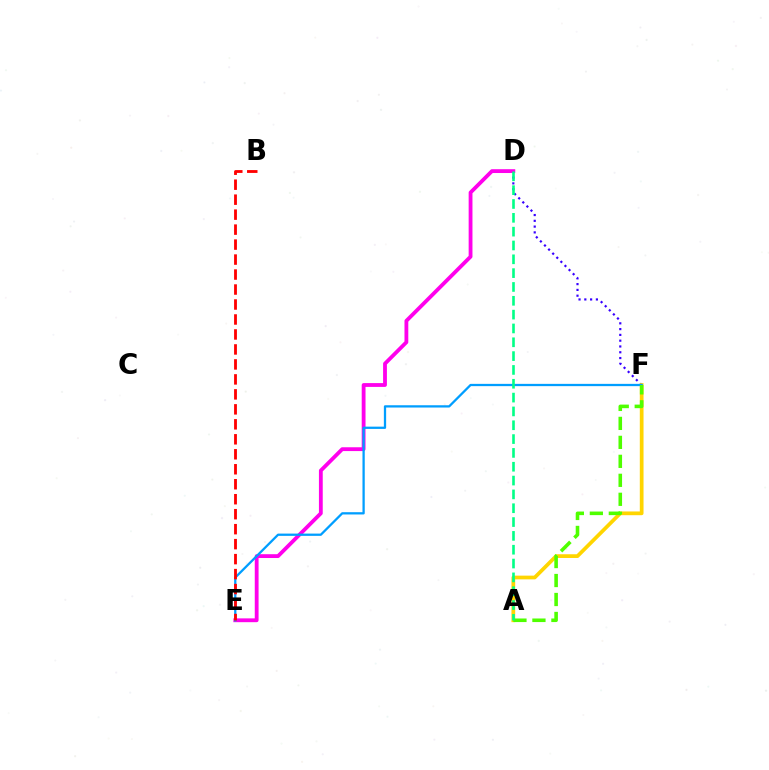{('D', 'F'): [{'color': '#3700ff', 'line_style': 'dotted', 'thickness': 1.57}], ('D', 'E'): [{'color': '#ff00ed', 'line_style': 'solid', 'thickness': 2.75}], ('A', 'F'): [{'color': '#ffd500', 'line_style': 'solid', 'thickness': 2.69}, {'color': '#4fff00', 'line_style': 'dashed', 'thickness': 2.58}], ('E', 'F'): [{'color': '#009eff', 'line_style': 'solid', 'thickness': 1.64}], ('B', 'E'): [{'color': '#ff0000', 'line_style': 'dashed', 'thickness': 2.03}], ('A', 'D'): [{'color': '#00ff86', 'line_style': 'dashed', 'thickness': 1.88}]}